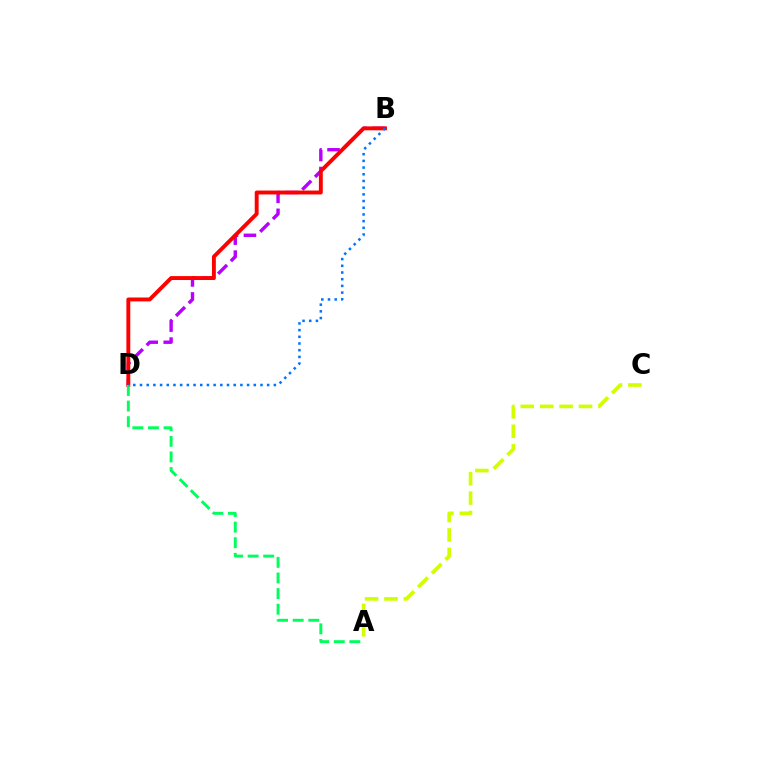{('B', 'D'): [{'color': '#b900ff', 'line_style': 'dashed', 'thickness': 2.45}, {'color': '#ff0000', 'line_style': 'solid', 'thickness': 2.81}, {'color': '#0074ff', 'line_style': 'dotted', 'thickness': 1.82}], ('A', 'D'): [{'color': '#00ff5c', 'line_style': 'dashed', 'thickness': 2.12}], ('A', 'C'): [{'color': '#d1ff00', 'line_style': 'dashed', 'thickness': 2.64}]}